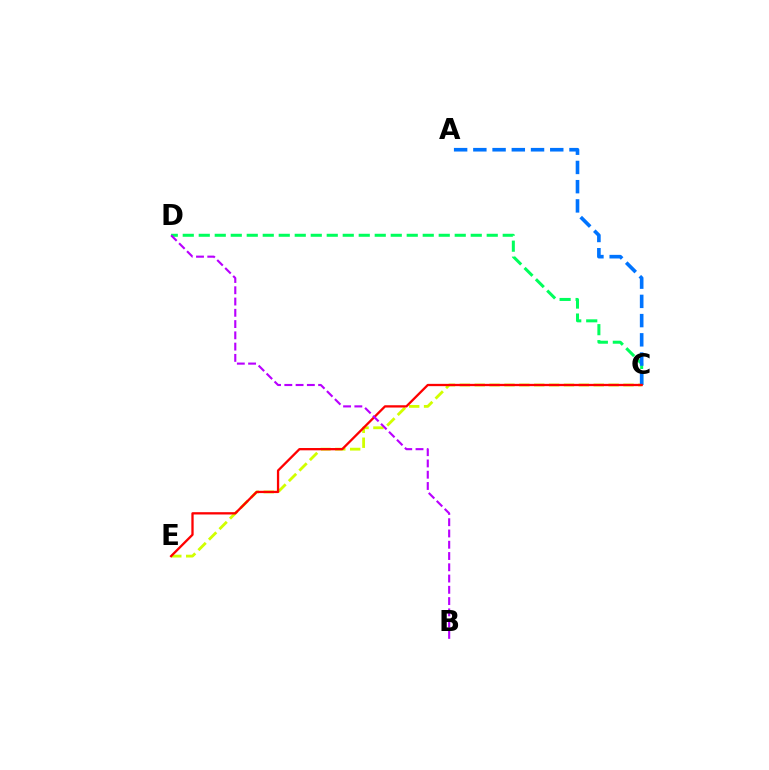{('C', 'D'): [{'color': '#00ff5c', 'line_style': 'dashed', 'thickness': 2.17}], ('C', 'E'): [{'color': '#d1ff00', 'line_style': 'dashed', 'thickness': 2.02}, {'color': '#ff0000', 'line_style': 'solid', 'thickness': 1.65}], ('A', 'C'): [{'color': '#0074ff', 'line_style': 'dashed', 'thickness': 2.61}], ('B', 'D'): [{'color': '#b900ff', 'line_style': 'dashed', 'thickness': 1.53}]}